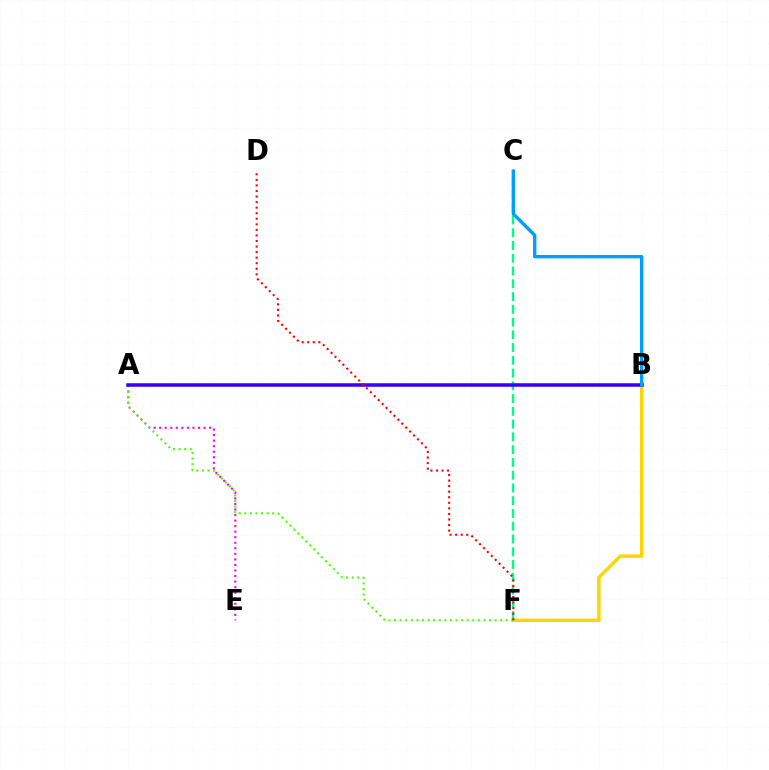{('B', 'F'): [{'color': '#ffd500', 'line_style': 'solid', 'thickness': 2.49}], ('A', 'E'): [{'color': '#ff00ed', 'line_style': 'dotted', 'thickness': 1.51}], ('C', 'F'): [{'color': '#00ff86', 'line_style': 'dashed', 'thickness': 1.73}], ('A', 'F'): [{'color': '#4fff00', 'line_style': 'dotted', 'thickness': 1.52}], ('A', 'B'): [{'color': '#3700ff', 'line_style': 'solid', 'thickness': 2.55}], ('B', 'C'): [{'color': '#009eff', 'line_style': 'solid', 'thickness': 2.41}], ('D', 'F'): [{'color': '#ff0000', 'line_style': 'dotted', 'thickness': 1.51}]}